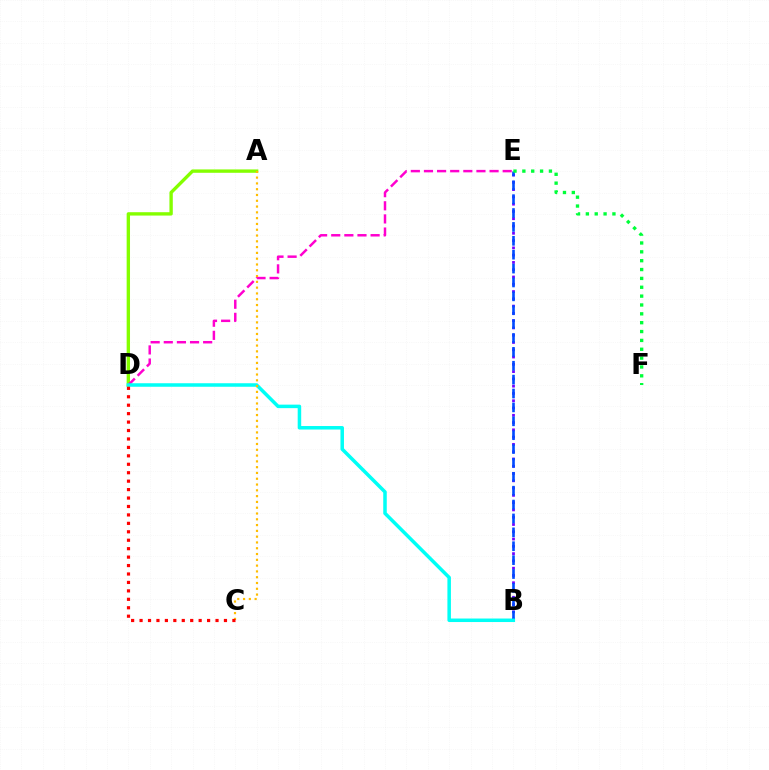{('A', 'D'): [{'color': '#84ff00', 'line_style': 'solid', 'thickness': 2.42}], ('B', 'E'): [{'color': '#7200ff', 'line_style': 'dotted', 'thickness': 1.98}, {'color': '#004bff', 'line_style': 'dashed', 'thickness': 1.89}], ('D', 'E'): [{'color': '#ff00cf', 'line_style': 'dashed', 'thickness': 1.78}], ('B', 'D'): [{'color': '#00fff6', 'line_style': 'solid', 'thickness': 2.53}], ('A', 'C'): [{'color': '#ffbd00', 'line_style': 'dotted', 'thickness': 1.57}], ('C', 'D'): [{'color': '#ff0000', 'line_style': 'dotted', 'thickness': 2.29}], ('E', 'F'): [{'color': '#00ff39', 'line_style': 'dotted', 'thickness': 2.41}]}